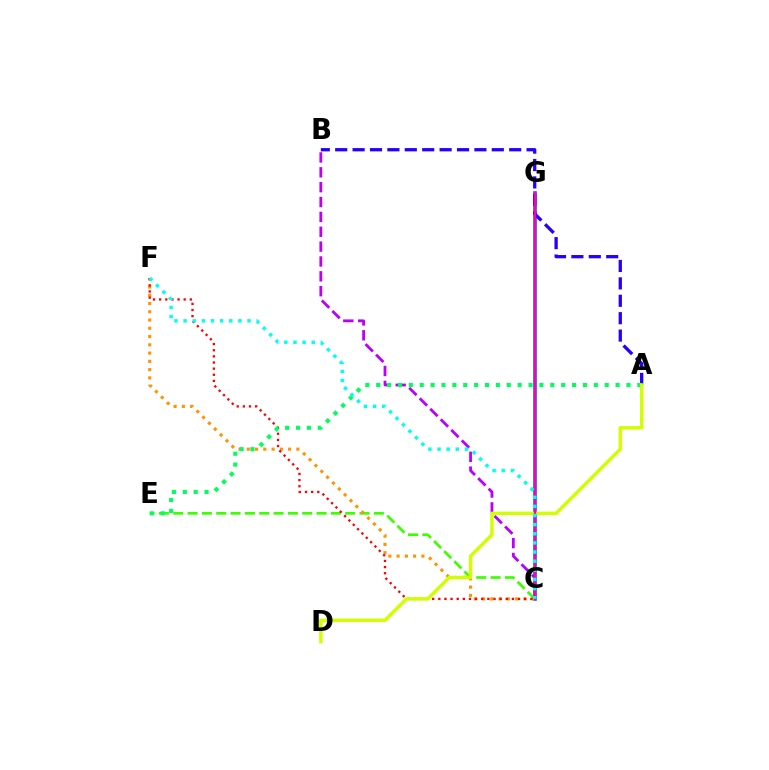{('C', 'G'): [{'color': '#0074ff', 'line_style': 'solid', 'thickness': 2.63}, {'color': '#ff00ac', 'line_style': 'solid', 'thickness': 1.7}], ('C', 'E'): [{'color': '#3dff00', 'line_style': 'dashed', 'thickness': 1.95}], ('C', 'F'): [{'color': '#ff9400', 'line_style': 'dotted', 'thickness': 2.25}, {'color': '#ff0000', 'line_style': 'dotted', 'thickness': 1.67}, {'color': '#00fff6', 'line_style': 'dotted', 'thickness': 2.48}], ('B', 'C'): [{'color': '#b900ff', 'line_style': 'dashed', 'thickness': 2.02}], ('A', 'B'): [{'color': '#2500ff', 'line_style': 'dashed', 'thickness': 2.36}], ('A', 'E'): [{'color': '#00ff5c', 'line_style': 'dotted', 'thickness': 2.96}], ('A', 'D'): [{'color': '#d1ff00', 'line_style': 'solid', 'thickness': 2.48}]}